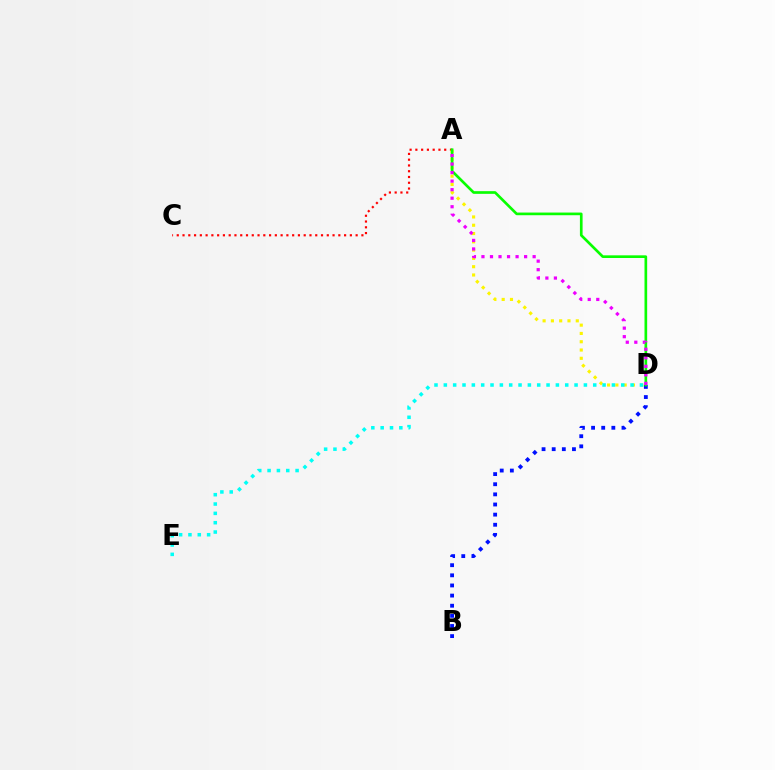{('B', 'D'): [{'color': '#0010ff', 'line_style': 'dotted', 'thickness': 2.75}], ('A', 'C'): [{'color': '#ff0000', 'line_style': 'dotted', 'thickness': 1.57}], ('A', 'D'): [{'color': '#fcf500', 'line_style': 'dotted', 'thickness': 2.25}, {'color': '#08ff00', 'line_style': 'solid', 'thickness': 1.92}, {'color': '#ee00ff', 'line_style': 'dotted', 'thickness': 2.32}], ('D', 'E'): [{'color': '#00fff6', 'line_style': 'dotted', 'thickness': 2.54}]}